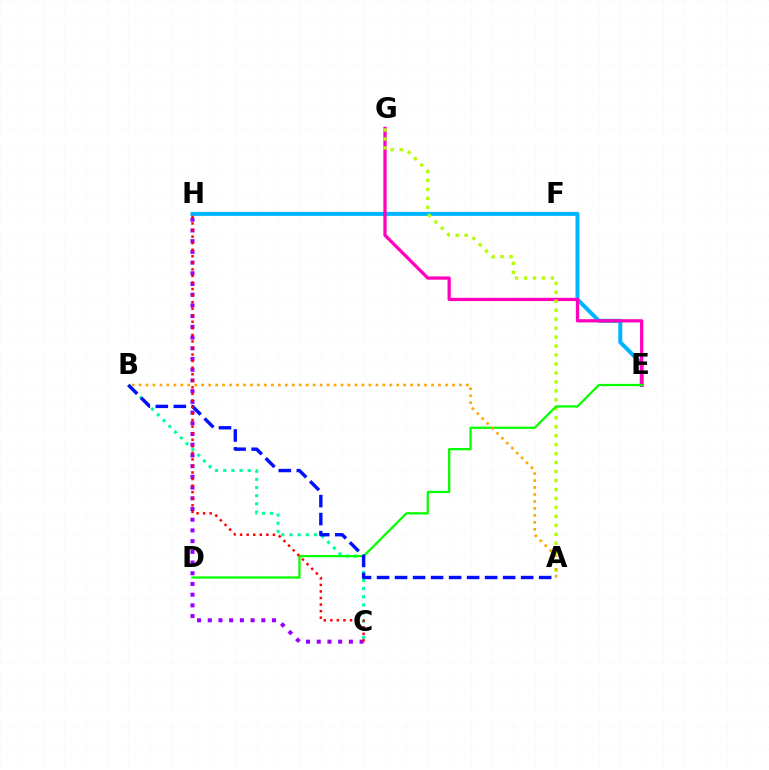{('E', 'H'): [{'color': '#00b5ff', 'line_style': 'solid', 'thickness': 2.89}], ('B', 'C'): [{'color': '#00ff9d', 'line_style': 'dotted', 'thickness': 2.21}], ('E', 'G'): [{'color': '#ff00bd', 'line_style': 'solid', 'thickness': 2.35}], ('A', 'G'): [{'color': '#b3ff00', 'line_style': 'dotted', 'thickness': 2.44}], ('D', 'E'): [{'color': '#08ff00', 'line_style': 'solid', 'thickness': 1.64}], ('A', 'B'): [{'color': '#0010ff', 'line_style': 'dashed', 'thickness': 2.45}, {'color': '#ffa500', 'line_style': 'dotted', 'thickness': 1.89}], ('C', 'H'): [{'color': '#9b00ff', 'line_style': 'dotted', 'thickness': 2.91}, {'color': '#ff0000', 'line_style': 'dotted', 'thickness': 1.78}]}